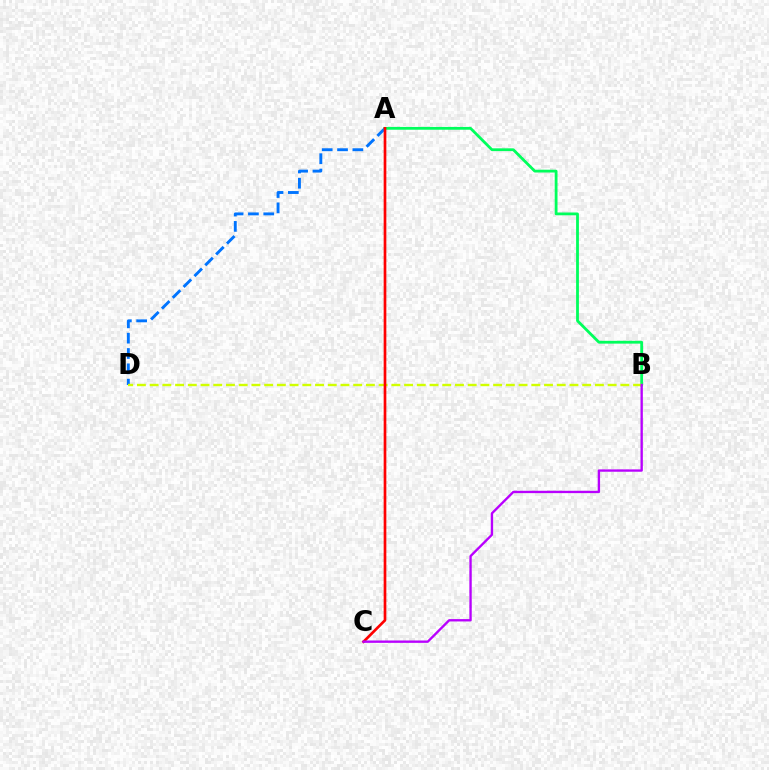{('A', 'D'): [{'color': '#0074ff', 'line_style': 'dashed', 'thickness': 2.08}], ('A', 'B'): [{'color': '#00ff5c', 'line_style': 'solid', 'thickness': 2.01}], ('B', 'D'): [{'color': '#d1ff00', 'line_style': 'dashed', 'thickness': 1.73}], ('A', 'C'): [{'color': '#ff0000', 'line_style': 'solid', 'thickness': 1.93}], ('B', 'C'): [{'color': '#b900ff', 'line_style': 'solid', 'thickness': 1.7}]}